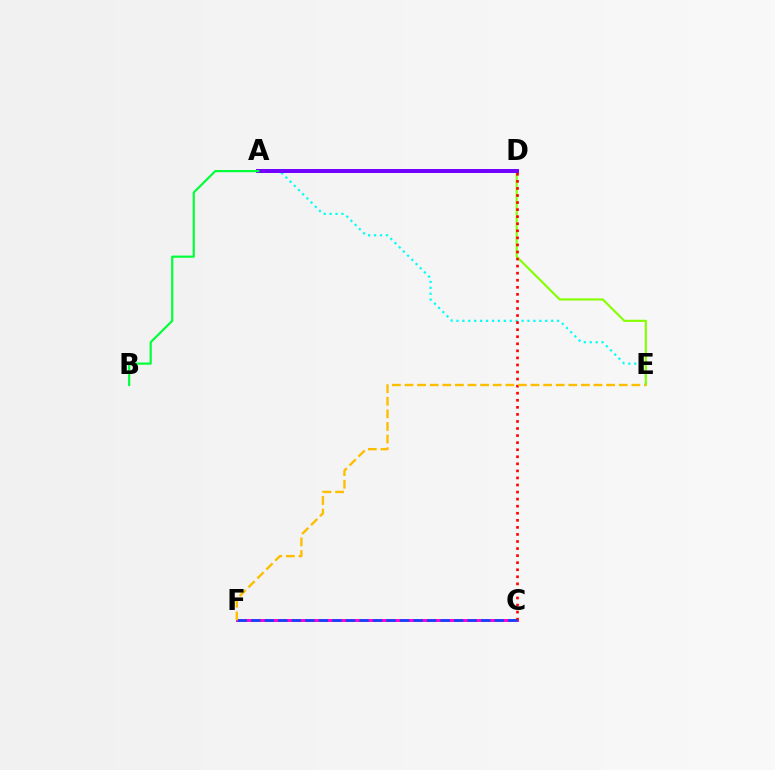{('C', 'F'): [{'color': '#ff00cf', 'line_style': 'solid', 'thickness': 2.11}, {'color': '#004bff', 'line_style': 'dashed', 'thickness': 1.84}], ('A', 'E'): [{'color': '#00fff6', 'line_style': 'dotted', 'thickness': 1.61}], ('D', 'E'): [{'color': '#84ff00', 'line_style': 'solid', 'thickness': 1.53}], ('C', 'D'): [{'color': '#ff0000', 'line_style': 'dotted', 'thickness': 1.92}], ('A', 'D'): [{'color': '#7200ff', 'line_style': 'solid', 'thickness': 2.86}], ('A', 'B'): [{'color': '#00ff39', 'line_style': 'solid', 'thickness': 1.57}], ('E', 'F'): [{'color': '#ffbd00', 'line_style': 'dashed', 'thickness': 1.71}]}